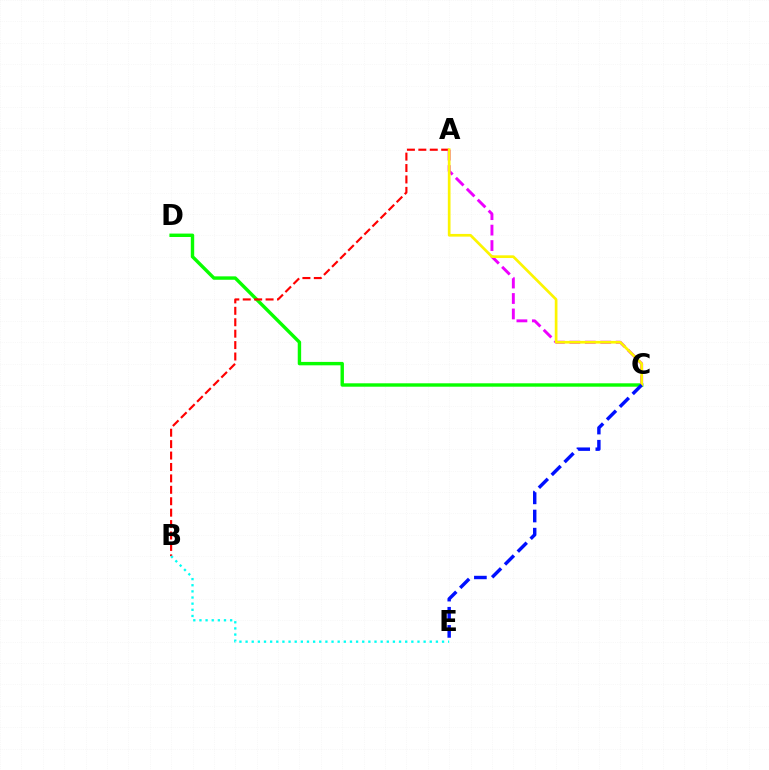{('C', 'D'): [{'color': '#08ff00', 'line_style': 'solid', 'thickness': 2.45}], ('A', 'B'): [{'color': '#ff0000', 'line_style': 'dashed', 'thickness': 1.55}], ('A', 'C'): [{'color': '#ee00ff', 'line_style': 'dashed', 'thickness': 2.1}, {'color': '#fcf500', 'line_style': 'solid', 'thickness': 1.94}], ('B', 'E'): [{'color': '#00fff6', 'line_style': 'dotted', 'thickness': 1.67}], ('C', 'E'): [{'color': '#0010ff', 'line_style': 'dashed', 'thickness': 2.47}]}